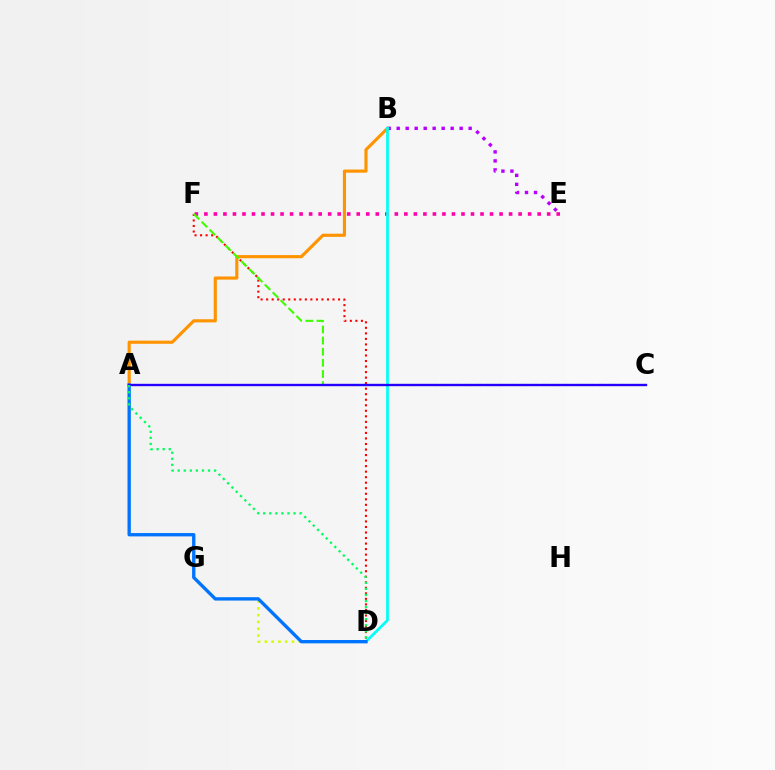{('D', 'F'): [{'color': '#ff0000', 'line_style': 'dotted', 'thickness': 1.5}], ('B', 'E'): [{'color': '#b900ff', 'line_style': 'dotted', 'thickness': 2.44}], ('E', 'F'): [{'color': '#ff00ac', 'line_style': 'dotted', 'thickness': 2.59}], ('A', 'B'): [{'color': '#ff9400', 'line_style': 'solid', 'thickness': 2.26}], ('D', 'G'): [{'color': '#d1ff00', 'line_style': 'dotted', 'thickness': 1.85}], ('B', 'D'): [{'color': '#00fff6', 'line_style': 'solid', 'thickness': 1.97}], ('C', 'F'): [{'color': '#3dff00', 'line_style': 'dashed', 'thickness': 1.51}], ('A', 'D'): [{'color': '#0074ff', 'line_style': 'solid', 'thickness': 2.41}, {'color': '#00ff5c', 'line_style': 'dotted', 'thickness': 1.65}], ('A', 'C'): [{'color': '#2500ff', 'line_style': 'solid', 'thickness': 1.7}]}